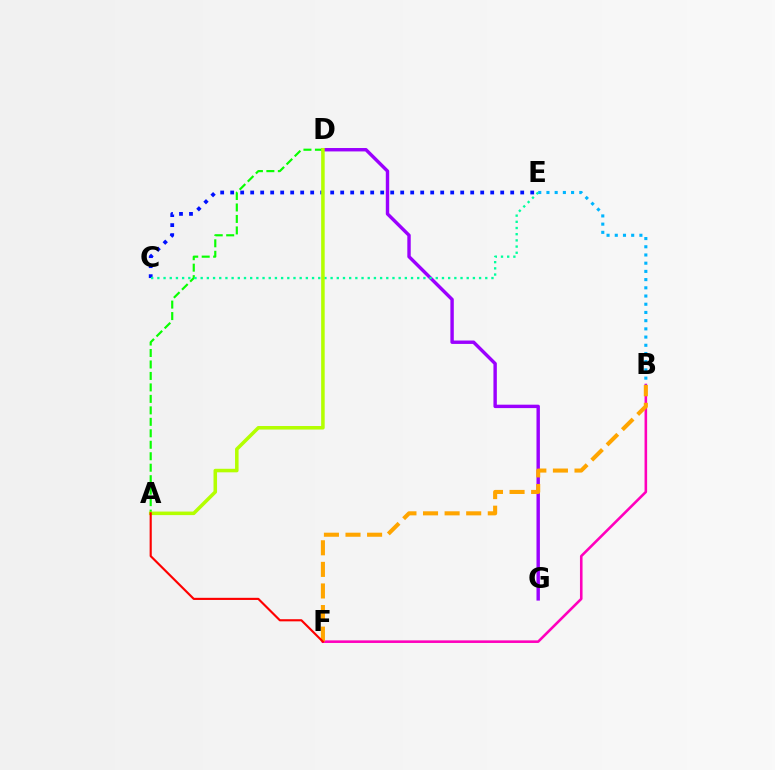{('D', 'G'): [{'color': '#9b00ff', 'line_style': 'solid', 'thickness': 2.45}], ('C', 'E'): [{'color': '#0010ff', 'line_style': 'dotted', 'thickness': 2.72}, {'color': '#00ff9d', 'line_style': 'dotted', 'thickness': 1.68}], ('B', 'F'): [{'color': '#ff00bd', 'line_style': 'solid', 'thickness': 1.86}, {'color': '#ffa500', 'line_style': 'dashed', 'thickness': 2.93}], ('A', 'D'): [{'color': '#08ff00', 'line_style': 'dashed', 'thickness': 1.56}, {'color': '#b3ff00', 'line_style': 'solid', 'thickness': 2.55}], ('B', 'E'): [{'color': '#00b5ff', 'line_style': 'dotted', 'thickness': 2.23}], ('A', 'F'): [{'color': '#ff0000', 'line_style': 'solid', 'thickness': 1.54}]}